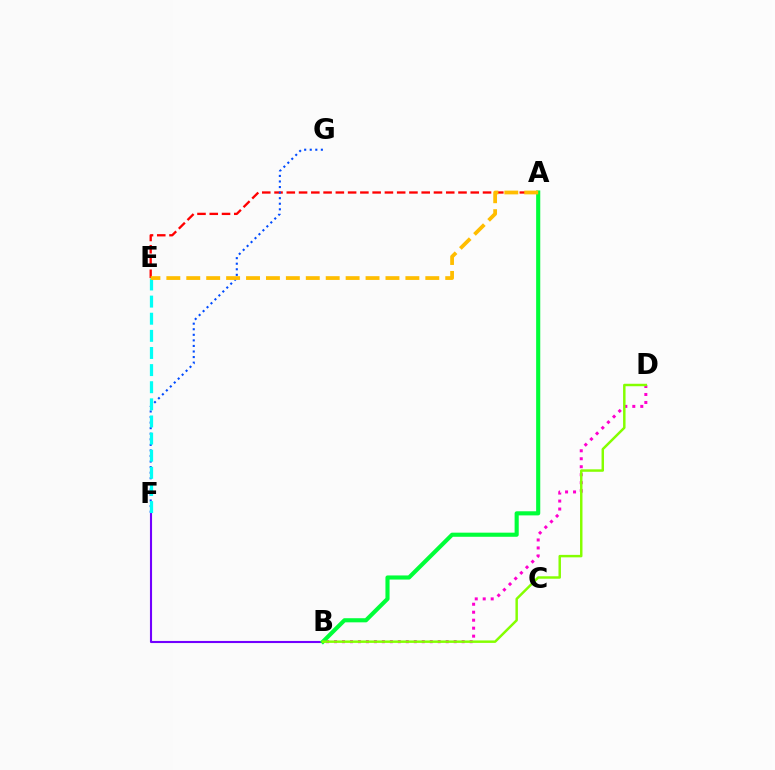{('A', 'E'): [{'color': '#ff0000', 'line_style': 'dashed', 'thickness': 1.67}, {'color': '#ffbd00', 'line_style': 'dashed', 'thickness': 2.71}], ('B', 'D'): [{'color': '#ff00cf', 'line_style': 'dotted', 'thickness': 2.17}, {'color': '#84ff00', 'line_style': 'solid', 'thickness': 1.77}], ('B', 'F'): [{'color': '#7200ff', 'line_style': 'solid', 'thickness': 1.52}], ('F', 'G'): [{'color': '#004bff', 'line_style': 'dotted', 'thickness': 1.51}], ('E', 'F'): [{'color': '#00fff6', 'line_style': 'dashed', 'thickness': 2.33}], ('A', 'B'): [{'color': '#00ff39', 'line_style': 'solid', 'thickness': 2.96}]}